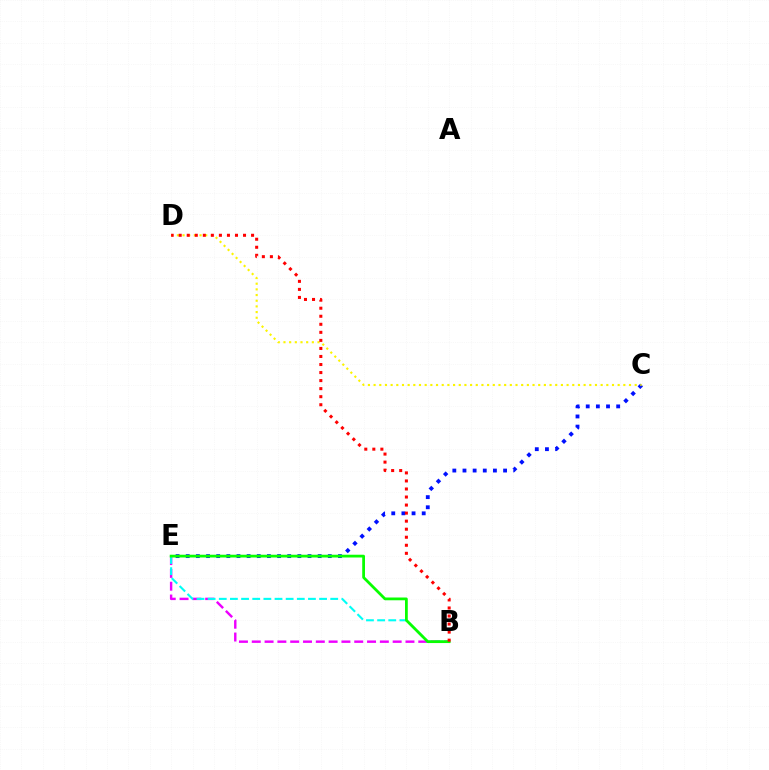{('C', 'E'): [{'color': '#0010ff', 'line_style': 'dotted', 'thickness': 2.76}], ('C', 'D'): [{'color': '#fcf500', 'line_style': 'dotted', 'thickness': 1.54}], ('B', 'E'): [{'color': '#ee00ff', 'line_style': 'dashed', 'thickness': 1.74}, {'color': '#00fff6', 'line_style': 'dashed', 'thickness': 1.51}, {'color': '#08ff00', 'line_style': 'solid', 'thickness': 2.0}], ('B', 'D'): [{'color': '#ff0000', 'line_style': 'dotted', 'thickness': 2.19}]}